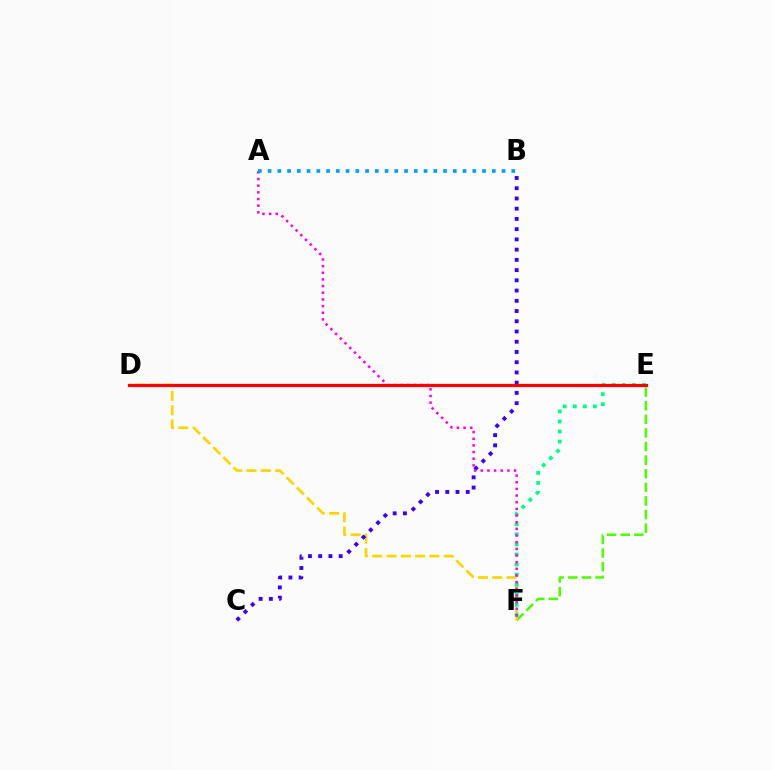{('E', 'F'): [{'color': '#4fff00', 'line_style': 'dashed', 'thickness': 1.85}, {'color': '#00ff86', 'line_style': 'dotted', 'thickness': 2.73}], ('D', 'F'): [{'color': '#ffd500', 'line_style': 'dashed', 'thickness': 1.94}], ('B', 'C'): [{'color': '#3700ff', 'line_style': 'dotted', 'thickness': 2.78}], ('A', 'F'): [{'color': '#ff00ed', 'line_style': 'dotted', 'thickness': 1.81}], ('A', 'B'): [{'color': '#009eff', 'line_style': 'dotted', 'thickness': 2.65}], ('D', 'E'): [{'color': '#ff0000', 'line_style': 'solid', 'thickness': 2.31}]}